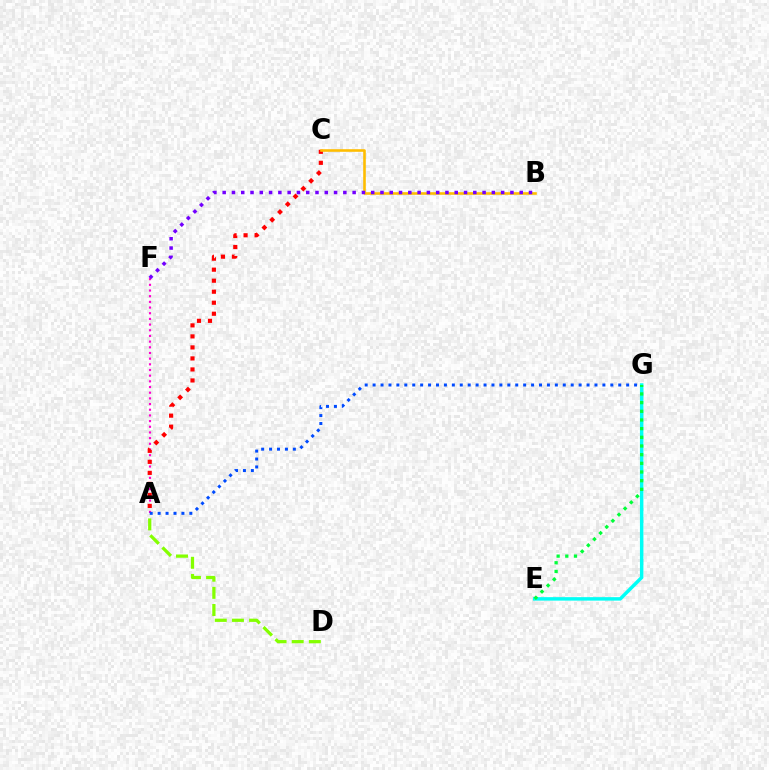{('A', 'F'): [{'color': '#ff00cf', 'line_style': 'dotted', 'thickness': 1.54}], ('A', 'C'): [{'color': '#ff0000', 'line_style': 'dotted', 'thickness': 2.99}], ('A', 'G'): [{'color': '#004bff', 'line_style': 'dotted', 'thickness': 2.15}], ('E', 'G'): [{'color': '#00fff6', 'line_style': 'solid', 'thickness': 2.49}, {'color': '#00ff39', 'line_style': 'dotted', 'thickness': 2.36}], ('A', 'D'): [{'color': '#84ff00', 'line_style': 'dashed', 'thickness': 2.33}], ('B', 'C'): [{'color': '#ffbd00', 'line_style': 'solid', 'thickness': 1.87}], ('B', 'F'): [{'color': '#7200ff', 'line_style': 'dotted', 'thickness': 2.52}]}